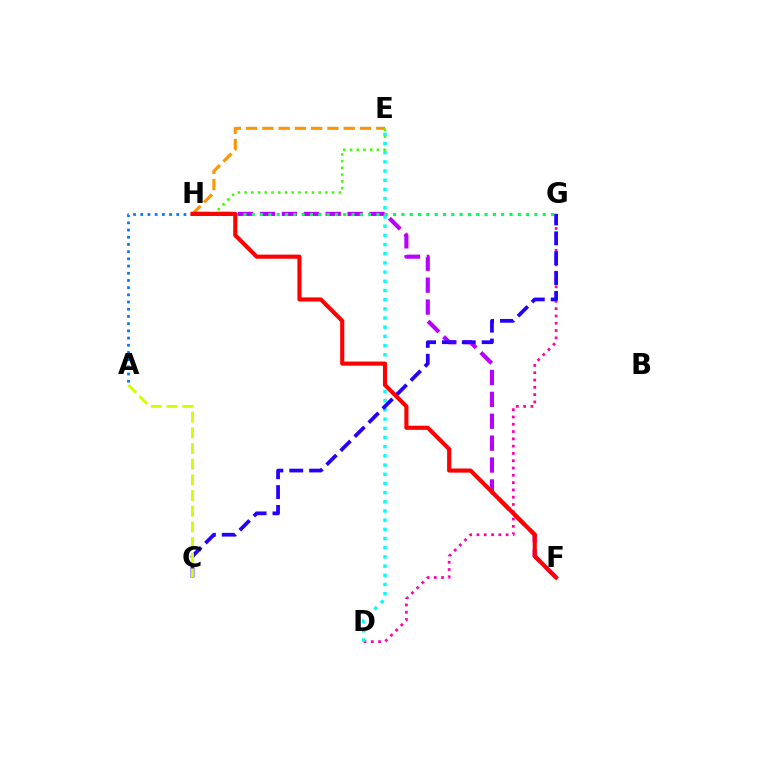{('E', 'H'): [{'color': '#ff9400', 'line_style': 'dashed', 'thickness': 2.21}, {'color': '#3dff00', 'line_style': 'dotted', 'thickness': 1.83}], ('F', 'H'): [{'color': '#b900ff', 'line_style': 'dashed', 'thickness': 2.98}, {'color': '#ff0000', 'line_style': 'solid', 'thickness': 2.96}], ('D', 'G'): [{'color': '#ff00ac', 'line_style': 'dotted', 'thickness': 1.98}], ('D', 'E'): [{'color': '#00fff6', 'line_style': 'dotted', 'thickness': 2.5}], ('C', 'G'): [{'color': '#2500ff', 'line_style': 'dashed', 'thickness': 2.7}], ('G', 'H'): [{'color': '#00ff5c', 'line_style': 'dotted', 'thickness': 2.26}], ('A', 'C'): [{'color': '#d1ff00', 'line_style': 'dashed', 'thickness': 2.13}], ('A', 'H'): [{'color': '#0074ff', 'line_style': 'dotted', 'thickness': 1.96}]}